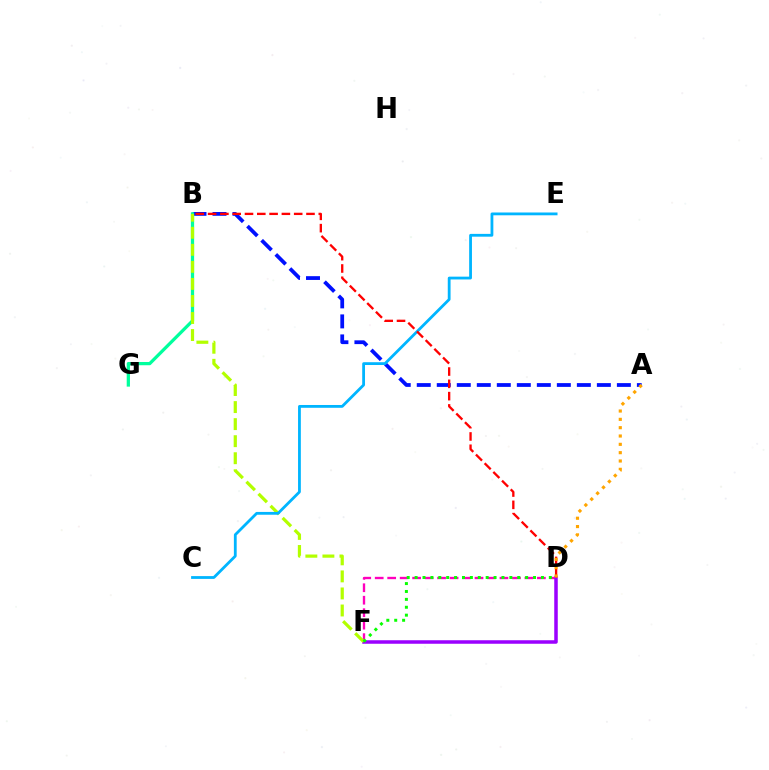{('A', 'B'): [{'color': '#0010ff', 'line_style': 'dashed', 'thickness': 2.72}], ('B', 'G'): [{'color': '#00ff9d', 'line_style': 'solid', 'thickness': 2.34}], ('D', 'F'): [{'color': '#ff00bd', 'line_style': 'dashed', 'thickness': 1.69}, {'color': '#9b00ff', 'line_style': 'solid', 'thickness': 2.53}, {'color': '#08ff00', 'line_style': 'dotted', 'thickness': 2.15}], ('B', 'F'): [{'color': '#b3ff00', 'line_style': 'dashed', 'thickness': 2.32}], ('C', 'E'): [{'color': '#00b5ff', 'line_style': 'solid', 'thickness': 2.02}], ('B', 'D'): [{'color': '#ff0000', 'line_style': 'dashed', 'thickness': 1.67}], ('A', 'D'): [{'color': '#ffa500', 'line_style': 'dotted', 'thickness': 2.26}]}